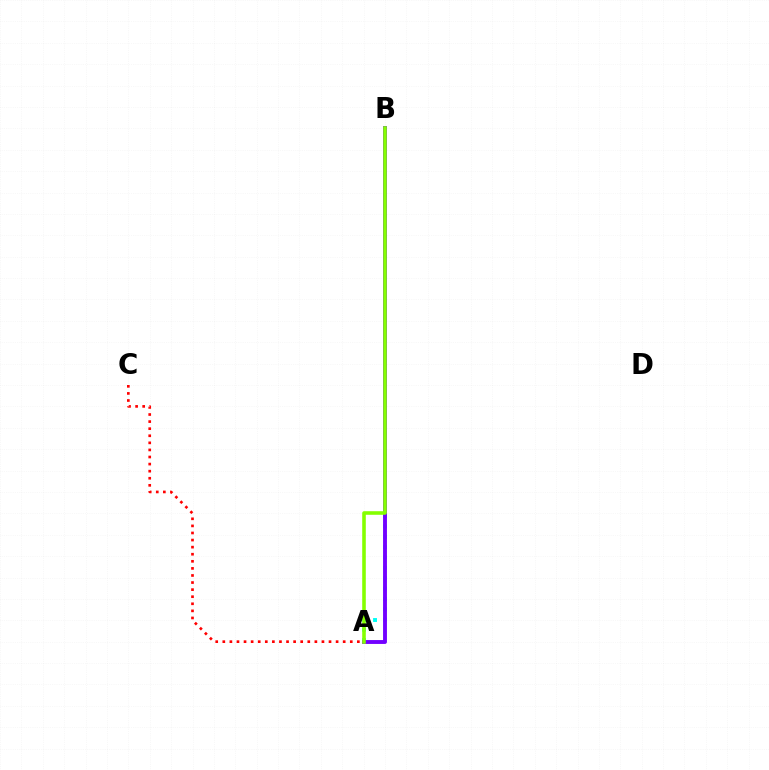{('A', 'B'): [{'color': '#00fff6', 'line_style': 'dotted', 'thickness': 2.81}, {'color': '#7200ff', 'line_style': 'solid', 'thickness': 2.79}, {'color': '#84ff00', 'line_style': 'solid', 'thickness': 2.57}], ('A', 'C'): [{'color': '#ff0000', 'line_style': 'dotted', 'thickness': 1.92}]}